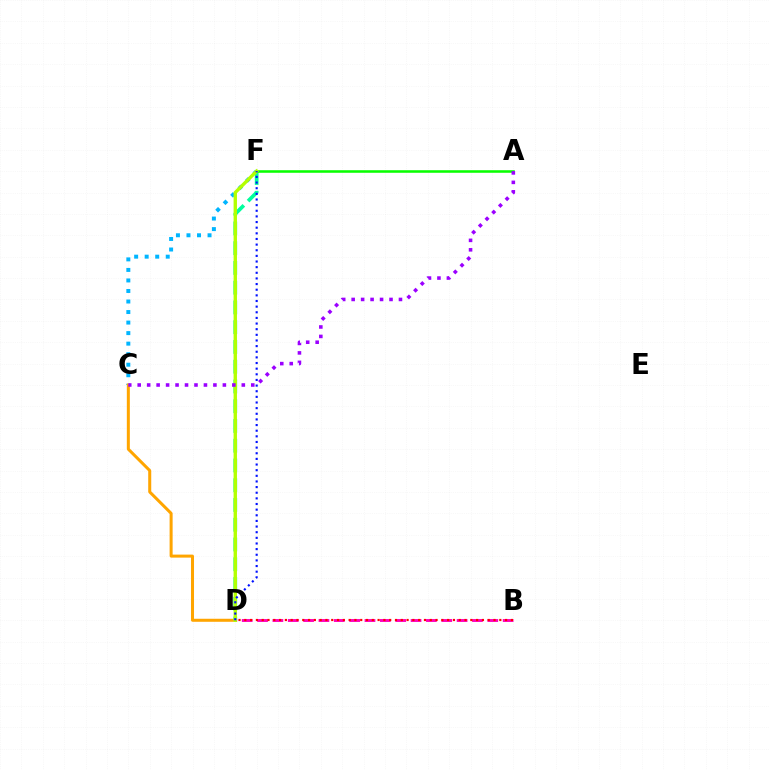{('C', 'F'): [{'color': '#00b5ff', 'line_style': 'dotted', 'thickness': 2.86}], ('C', 'D'): [{'color': '#ffa500', 'line_style': 'solid', 'thickness': 2.18}], ('D', 'F'): [{'color': '#00ff9d', 'line_style': 'dashed', 'thickness': 2.68}, {'color': '#b3ff00', 'line_style': 'solid', 'thickness': 2.43}, {'color': '#0010ff', 'line_style': 'dotted', 'thickness': 1.53}], ('A', 'F'): [{'color': '#08ff00', 'line_style': 'solid', 'thickness': 1.83}], ('B', 'D'): [{'color': '#ff00bd', 'line_style': 'dashed', 'thickness': 2.09}, {'color': '#ff0000', 'line_style': 'dotted', 'thickness': 1.57}], ('A', 'C'): [{'color': '#9b00ff', 'line_style': 'dotted', 'thickness': 2.57}]}